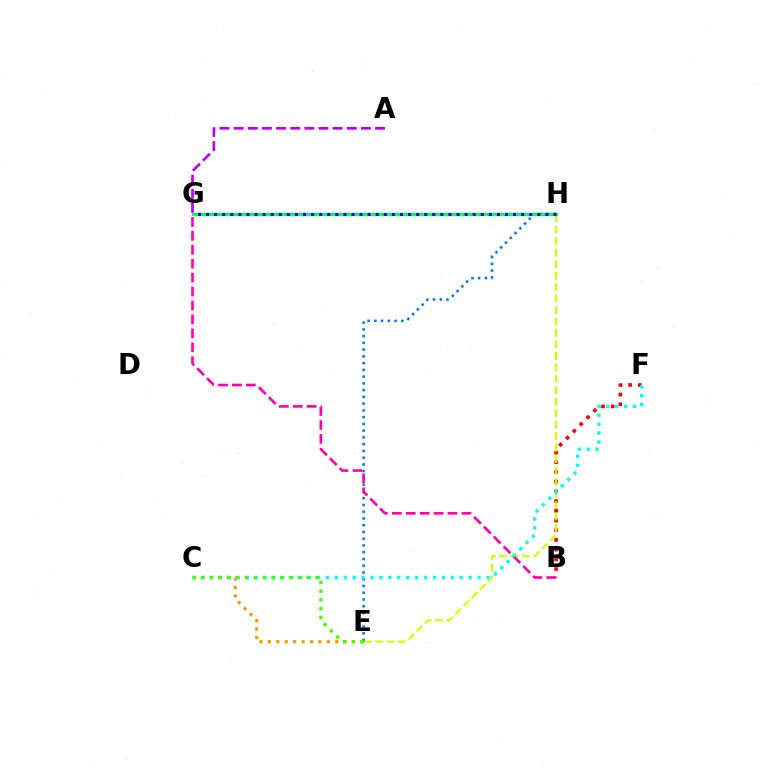{('B', 'F'): [{'color': '#ff0000', 'line_style': 'dotted', 'thickness': 2.64}], ('E', 'H'): [{'color': '#d1ff00', 'line_style': 'dashed', 'thickness': 1.56}, {'color': '#0074ff', 'line_style': 'dotted', 'thickness': 1.83}], ('B', 'G'): [{'color': '#ff00ac', 'line_style': 'dashed', 'thickness': 1.89}], ('C', 'E'): [{'color': '#ff9400', 'line_style': 'dotted', 'thickness': 2.29}, {'color': '#3dff00', 'line_style': 'dotted', 'thickness': 2.39}], ('G', 'H'): [{'color': '#00ff5c', 'line_style': 'solid', 'thickness': 2.39}, {'color': '#2500ff', 'line_style': 'dotted', 'thickness': 2.2}], ('C', 'F'): [{'color': '#00fff6', 'line_style': 'dotted', 'thickness': 2.42}], ('A', 'G'): [{'color': '#b900ff', 'line_style': 'dashed', 'thickness': 1.92}]}